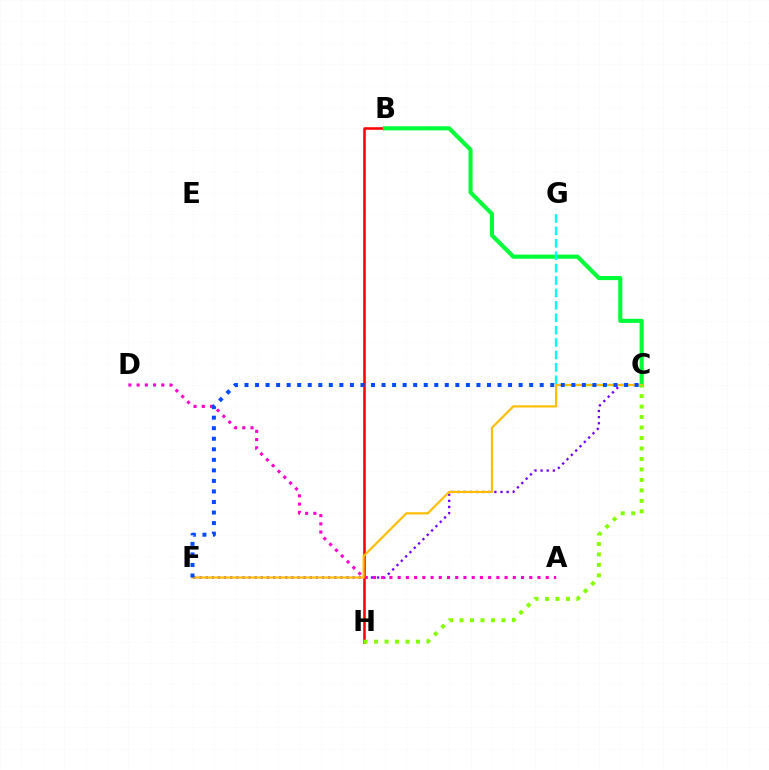{('C', 'F'): [{'color': '#7200ff', 'line_style': 'dotted', 'thickness': 1.66}, {'color': '#ffbd00', 'line_style': 'solid', 'thickness': 1.57}, {'color': '#004bff', 'line_style': 'dotted', 'thickness': 2.86}], ('B', 'H'): [{'color': '#ff0000', 'line_style': 'solid', 'thickness': 1.85}], ('B', 'C'): [{'color': '#00ff39', 'line_style': 'solid', 'thickness': 2.96}], ('C', 'G'): [{'color': '#00fff6', 'line_style': 'dashed', 'thickness': 1.69}], ('A', 'D'): [{'color': '#ff00cf', 'line_style': 'dotted', 'thickness': 2.23}], ('C', 'H'): [{'color': '#84ff00', 'line_style': 'dotted', 'thickness': 2.85}]}